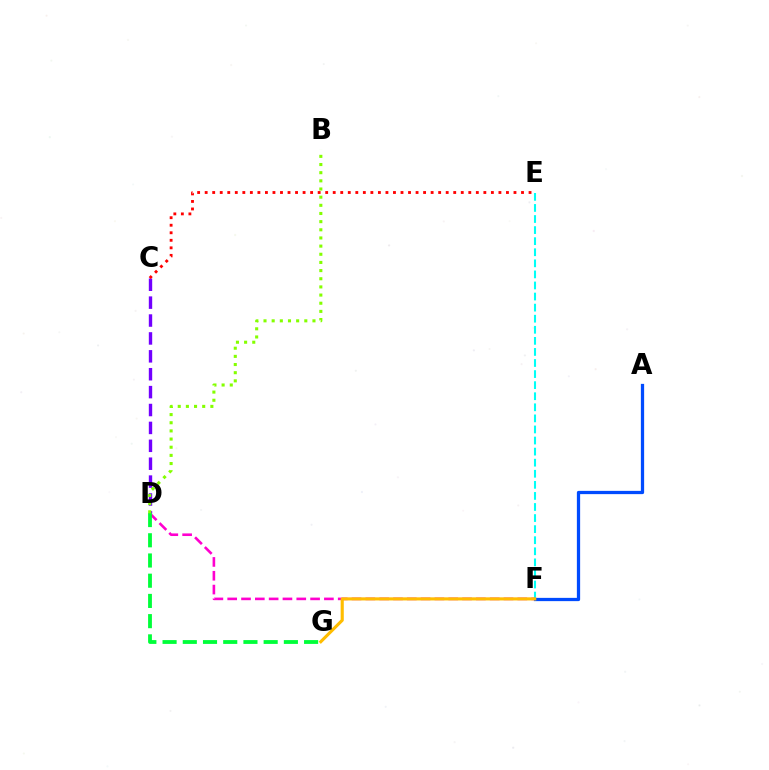{('E', 'F'): [{'color': '#00fff6', 'line_style': 'dashed', 'thickness': 1.5}], ('A', 'F'): [{'color': '#004bff', 'line_style': 'solid', 'thickness': 2.35}], ('C', 'D'): [{'color': '#7200ff', 'line_style': 'dashed', 'thickness': 2.43}], ('D', 'F'): [{'color': '#ff00cf', 'line_style': 'dashed', 'thickness': 1.88}], ('D', 'G'): [{'color': '#00ff39', 'line_style': 'dashed', 'thickness': 2.75}], ('B', 'D'): [{'color': '#84ff00', 'line_style': 'dotted', 'thickness': 2.22}], ('C', 'E'): [{'color': '#ff0000', 'line_style': 'dotted', 'thickness': 2.05}], ('F', 'G'): [{'color': '#ffbd00', 'line_style': 'solid', 'thickness': 2.25}]}